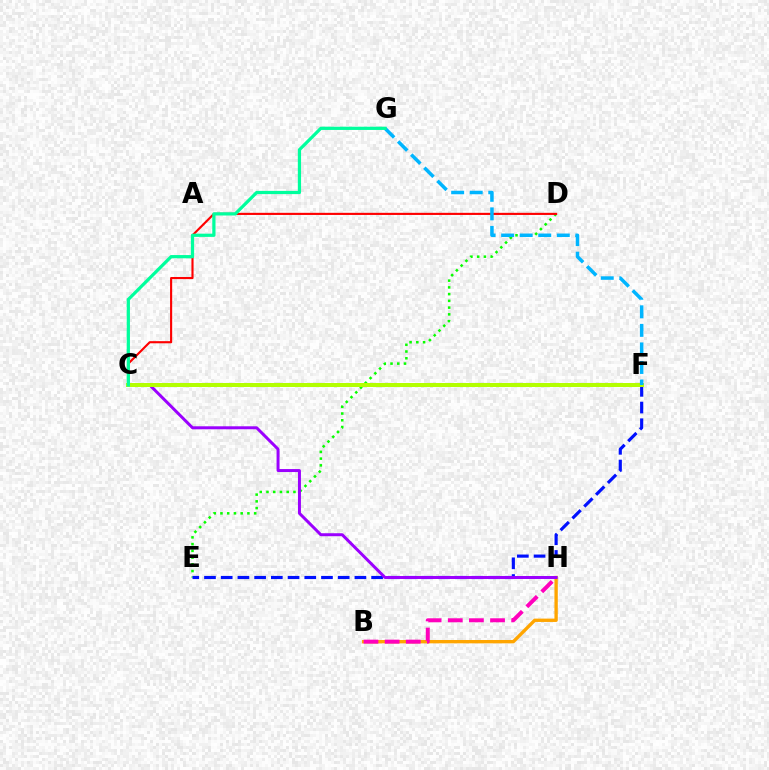{('D', 'E'): [{'color': '#08ff00', 'line_style': 'dotted', 'thickness': 1.83}], ('B', 'H'): [{'color': '#ffa500', 'line_style': 'solid', 'thickness': 2.41}, {'color': '#ff00bd', 'line_style': 'dashed', 'thickness': 2.87}], ('C', 'D'): [{'color': '#ff0000', 'line_style': 'solid', 'thickness': 1.53}], ('E', 'F'): [{'color': '#0010ff', 'line_style': 'dashed', 'thickness': 2.27}], ('C', 'H'): [{'color': '#9b00ff', 'line_style': 'solid', 'thickness': 2.14}], ('C', 'F'): [{'color': '#b3ff00', 'line_style': 'solid', 'thickness': 2.87}], ('F', 'G'): [{'color': '#00b5ff', 'line_style': 'dashed', 'thickness': 2.52}], ('C', 'G'): [{'color': '#00ff9d', 'line_style': 'solid', 'thickness': 2.32}]}